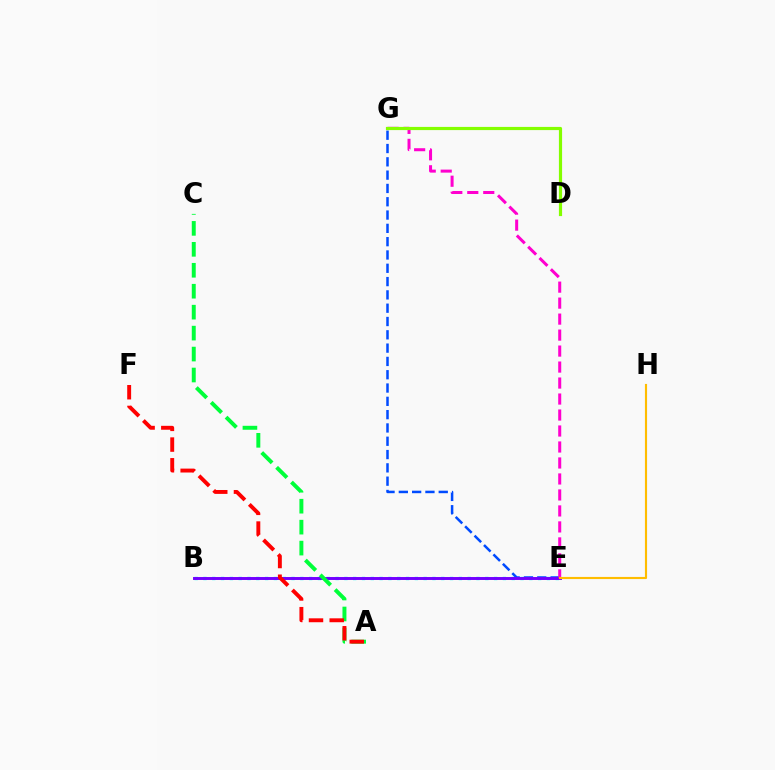{('B', 'E'): [{'color': '#00fff6', 'line_style': 'dotted', 'thickness': 2.39}, {'color': '#7200ff', 'line_style': 'solid', 'thickness': 2.11}], ('E', 'G'): [{'color': '#004bff', 'line_style': 'dashed', 'thickness': 1.81}, {'color': '#ff00cf', 'line_style': 'dashed', 'thickness': 2.17}], ('D', 'G'): [{'color': '#84ff00', 'line_style': 'solid', 'thickness': 2.29}], ('A', 'C'): [{'color': '#00ff39', 'line_style': 'dashed', 'thickness': 2.85}], ('E', 'H'): [{'color': '#ffbd00', 'line_style': 'solid', 'thickness': 1.54}], ('A', 'F'): [{'color': '#ff0000', 'line_style': 'dashed', 'thickness': 2.81}]}